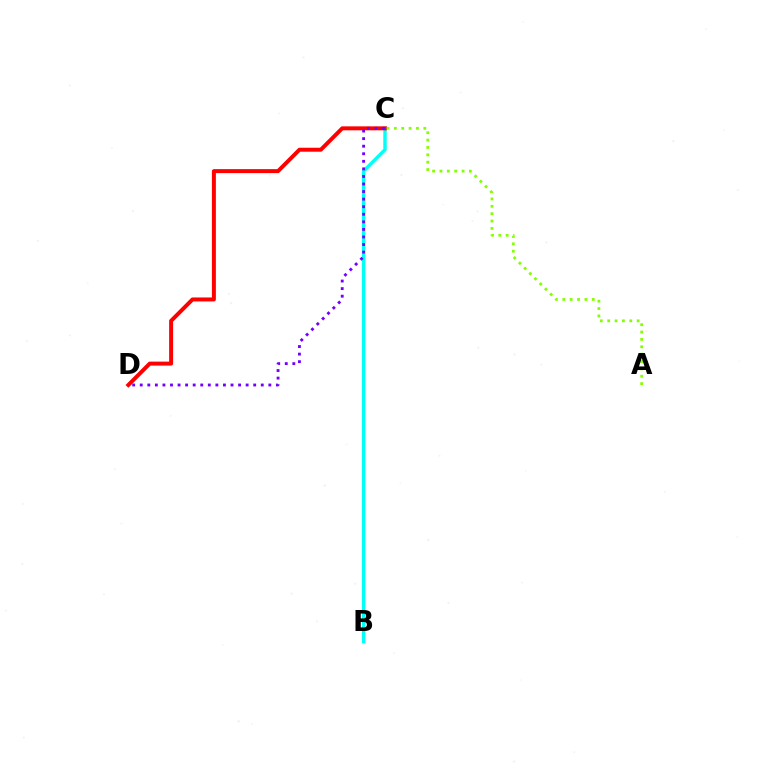{('B', 'C'): [{'color': '#00fff6', 'line_style': 'solid', 'thickness': 2.48}], ('C', 'D'): [{'color': '#ff0000', 'line_style': 'solid', 'thickness': 2.86}, {'color': '#7200ff', 'line_style': 'dotted', 'thickness': 2.06}], ('A', 'C'): [{'color': '#84ff00', 'line_style': 'dotted', 'thickness': 2.0}]}